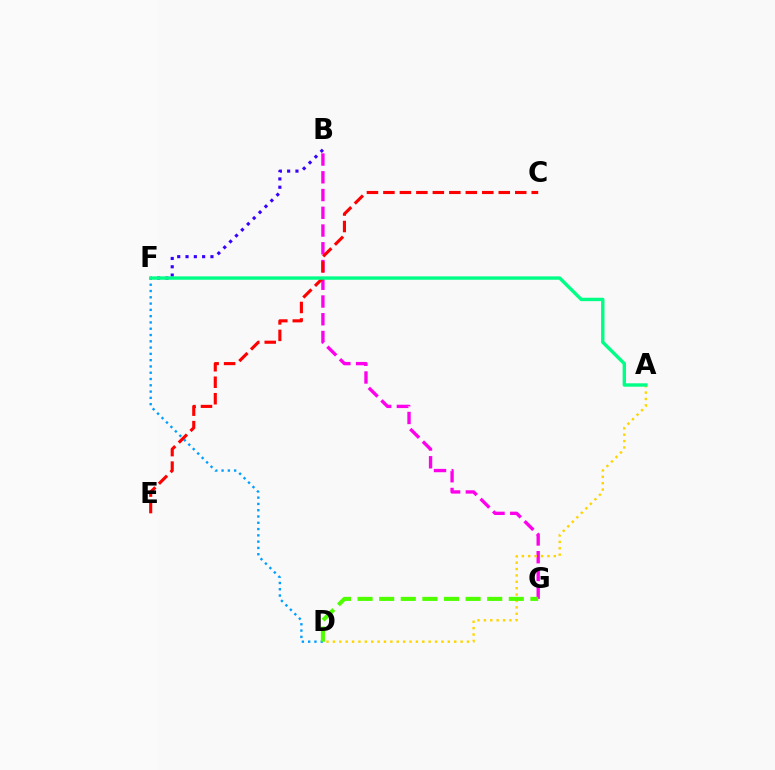{('B', 'G'): [{'color': '#ff00ed', 'line_style': 'dashed', 'thickness': 2.41}], ('D', 'F'): [{'color': '#009eff', 'line_style': 'dotted', 'thickness': 1.71}], ('A', 'D'): [{'color': '#ffd500', 'line_style': 'dotted', 'thickness': 1.73}], ('B', 'F'): [{'color': '#3700ff', 'line_style': 'dotted', 'thickness': 2.26}], ('D', 'G'): [{'color': '#4fff00', 'line_style': 'dashed', 'thickness': 2.94}], ('C', 'E'): [{'color': '#ff0000', 'line_style': 'dashed', 'thickness': 2.24}], ('A', 'F'): [{'color': '#00ff86', 'line_style': 'solid', 'thickness': 2.44}]}